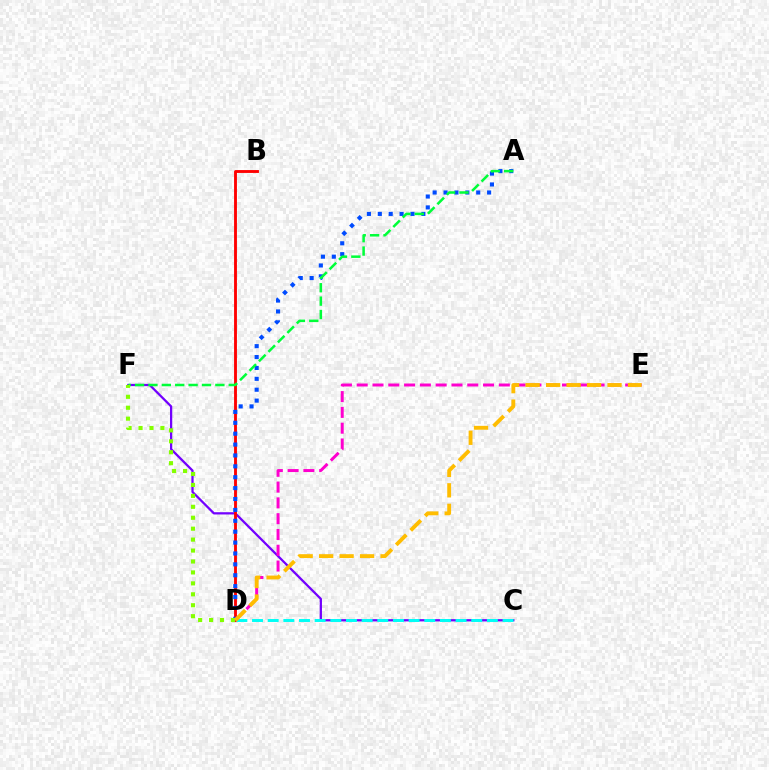{('C', 'F'): [{'color': '#7200ff', 'line_style': 'solid', 'thickness': 1.62}], ('B', 'D'): [{'color': '#ff0000', 'line_style': 'solid', 'thickness': 2.07}], ('C', 'D'): [{'color': '#00fff6', 'line_style': 'dashed', 'thickness': 2.13}], ('D', 'E'): [{'color': '#ff00cf', 'line_style': 'dashed', 'thickness': 2.15}, {'color': '#ffbd00', 'line_style': 'dashed', 'thickness': 2.78}], ('A', 'D'): [{'color': '#004bff', 'line_style': 'dotted', 'thickness': 2.96}], ('A', 'F'): [{'color': '#00ff39', 'line_style': 'dashed', 'thickness': 1.82}], ('D', 'F'): [{'color': '#84ff00', 'line_style': 'dotted', 'thickness': 2.97}]}